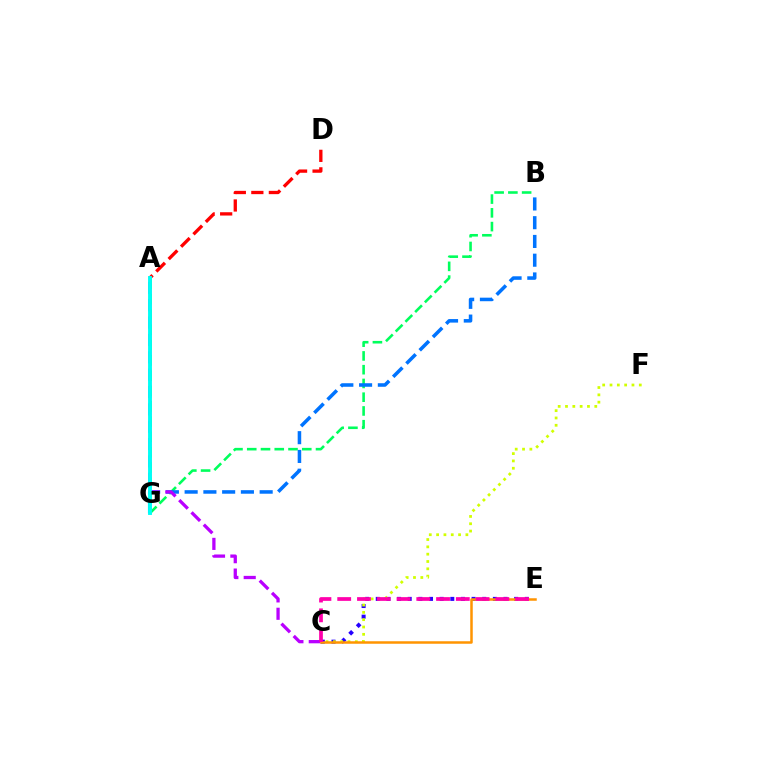{('B', 'G'): [{'color': '#00ff5c', 'line_style': 'dashed', 'thickness': 1.87}, {'color': '#0074ff', 'line_style': 'dashed', 'thickness': 2.55}], ('C', 'E'): [{'color': '#2500ff', 'line_style': 'dotted', 'thickness': 2.89}, {'color': '#ff9400', 'line_style': 'solid', 'thickness': 1.8}, {'color': '#ff00ac', 'line_style': 'dashed', 'thickness': 2.69}], ('A', 'C'): [{'color': '#b900ff', 'line_style': 'dashed', 'thickness': 2.36}], ('C', 'F'): [{'color': '#d1ff00', 'line_style': 'dotted', 'thickness': 1.99}], ('A', 'G'): [{'color': '#3dff00', 'line_style': 'dashed', 'thickness': 2.08}, {'color': '#00fff6', 'line_style': 'solid', 'thickness': 2.8}], ('A', 'D'): [{'color': '#ff0000', 'line_style': 'dashed', 'thickness': 2.38}]}